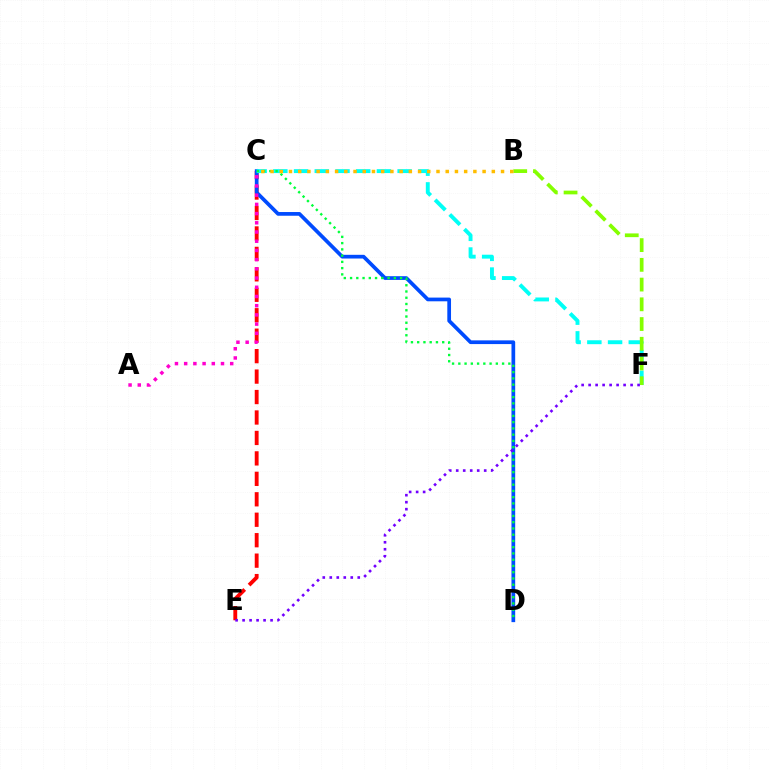{('C', 'E'): [{'color': '#ff0000', 'line_style': 'dashed', 'thickness': 2.78}], ('C', 'D'): [{'color': '#004bff', 'line_style': 'solid', 'thickness': 2.67}, {'color': '#00ff39', 'line_style': 'dotted', 'thickness': 1.7}], ('C', 'F'): [{'color': '#00fff6', 'line_style': 'dashed', 'thickness': 2.81}], ('B', 'F'): [{'color': '#84ff00', 'line_style': 'dashed', 'thickness': 2.68}], ('A', 'C'): [{'color': '#ff00cf', 'line_style': 'dotted', 'thickness': 2.5}], ('B', 'C'): [{'color': '#ffbd00', 'line_style': 'dotted', 'thickness': 2.51}], ('E', 'F'): [{'color': '#7200ff', 'line_style': 'dotted', 'thickness': 1.9}]}